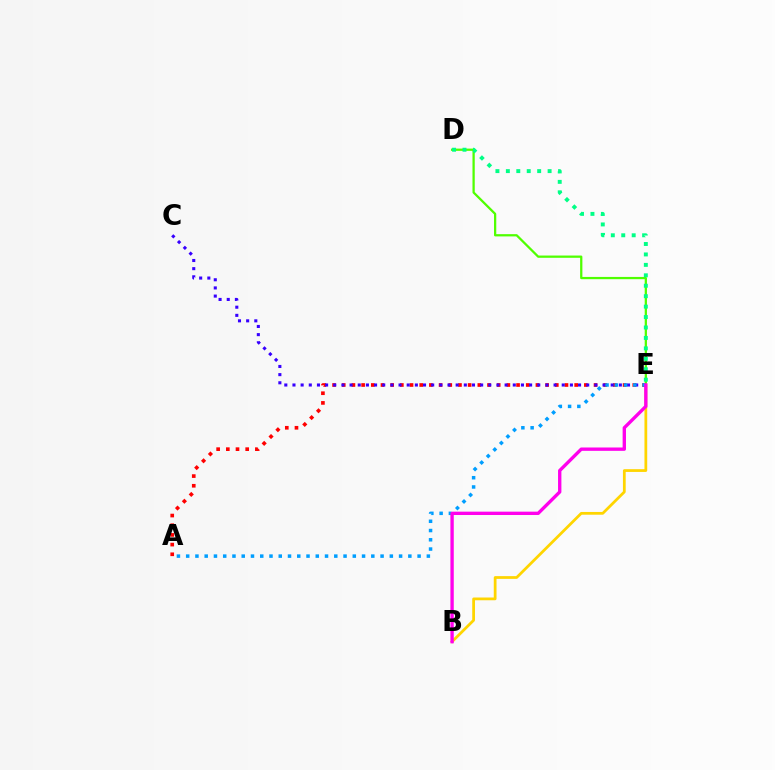{('D', 'E'): [{'color': '#4fff00', 'line_style': 'solid', 'thickness': 1.63}, {'color': '#00ff86', 'line_style': 'dotted', 'thickness': 2.84}], ('B', 'E'): [{'color': '#ffd500', 'line_style': 'solid', 'thickness': 1.98}, {'color': '#ff00ed', 'line_style': 'solid', 'thickness': 2.41}], ('A', 'E'): [{'color': '#ff0000', 'line_style': 'dotted', 'thickness': 2.63}, {'color': '#009eff', 'line_style': 'dotted', 'thickness': 2.52}], ('C', 'E'): [{'color': '#3700ff', 'line_style': 'dotted', 'thickness': 2.22}]}